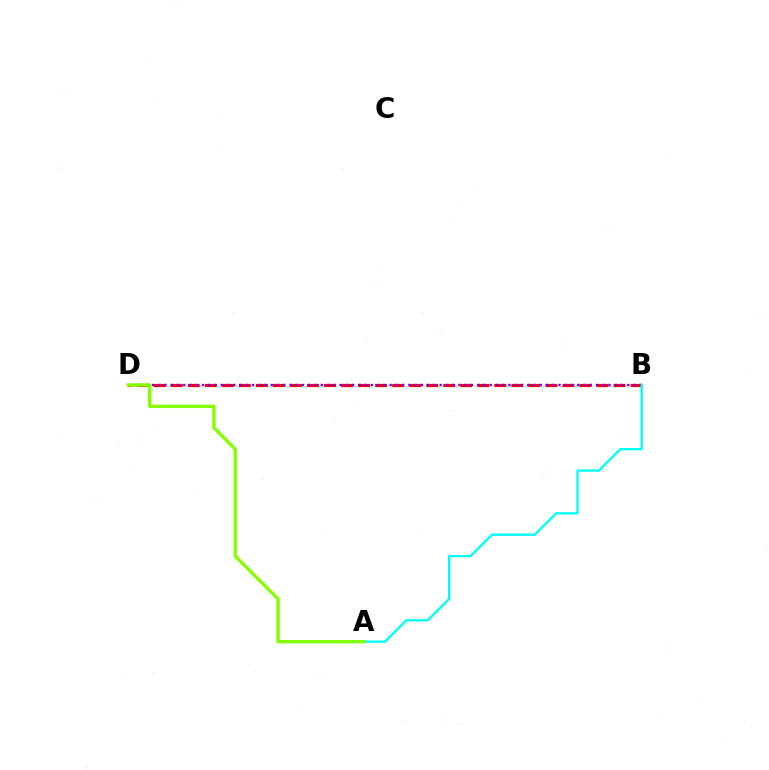{('B', 'D'): [{'color': '#ff0000', 'line_style': 'dashed', 'thickness': 2.31}, {'color': '#7200ff', 'line_style': 'dotted', 'thickness': 1.7}], ('A', 'B'): [{'color': '#00fff6', 'line_style': 'solid', 'thickness': 1.67}], ('A', 'D'): [{'color': '#84ff00', 'line_style': 'solid', 'thickness': 2.42}]}